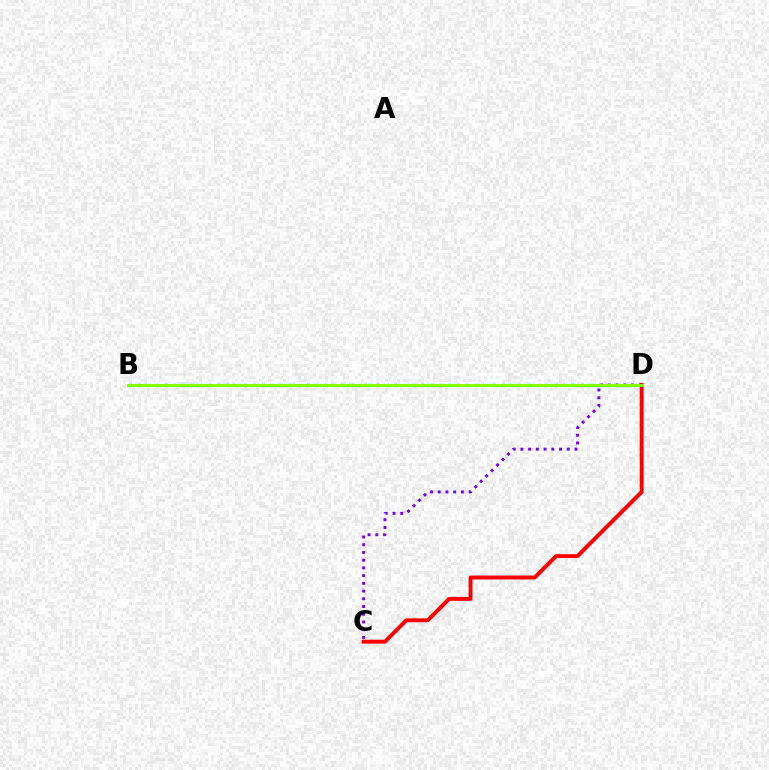{('C', 'D'): [{'color': '#7200ff', 'line_style': 'dotted', 'thickness': 2.1}, {'color': '#ff0000', 'line_style': 'solid', 'thickness': 2.82}], ('B', 'D'): [{'color': '#00fff6', 'line_style': 'dotted', 'thickness': 2.41}, {'color': '#84ff00', 'line_style': 'solid', 'thickness': 2.09}]}